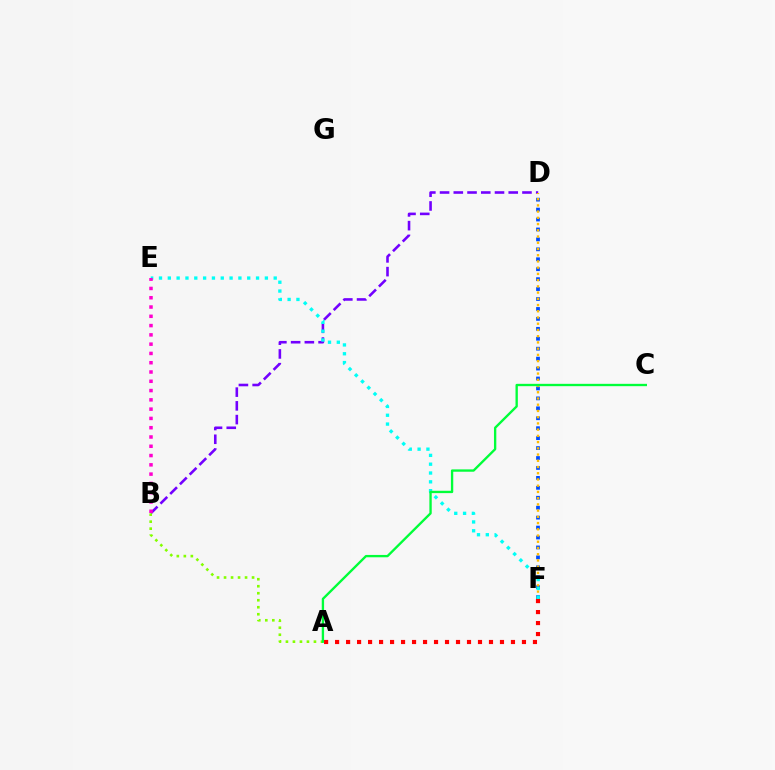{('D', 'F'): [{'color': '#004bff', 'line_style': 'dotted', 'thickness': 2.7}, {'color': '#ffbd00', 'line_style': 'dotted', 'thickness': 1.69}], ('B', 'D'): [{'color': '#7200ff', 'line_style': 'dashed', 'thickness': 1.87}], ('A', 'B'): [{'color': '#84ff00', 'line_style': 'dotted', 'thickness': 1.9}], ('E', 'F'): [{'color': '#00fff6', 'line_style': 'dotted', 'thickness': 2.4}], ('B', 'E'): [{'color': '#ff00cf', 'line_style': 'dotted', 'thickness': 2.52}], ('A', 'C'): [{'color': '#00ff39', 'line_style': 'solid', 'thickness': 1.69}], ('A', 'F'): [{'color': '#ff0000', 'line_style': 'dotted', 'thickness': 2.99}]}